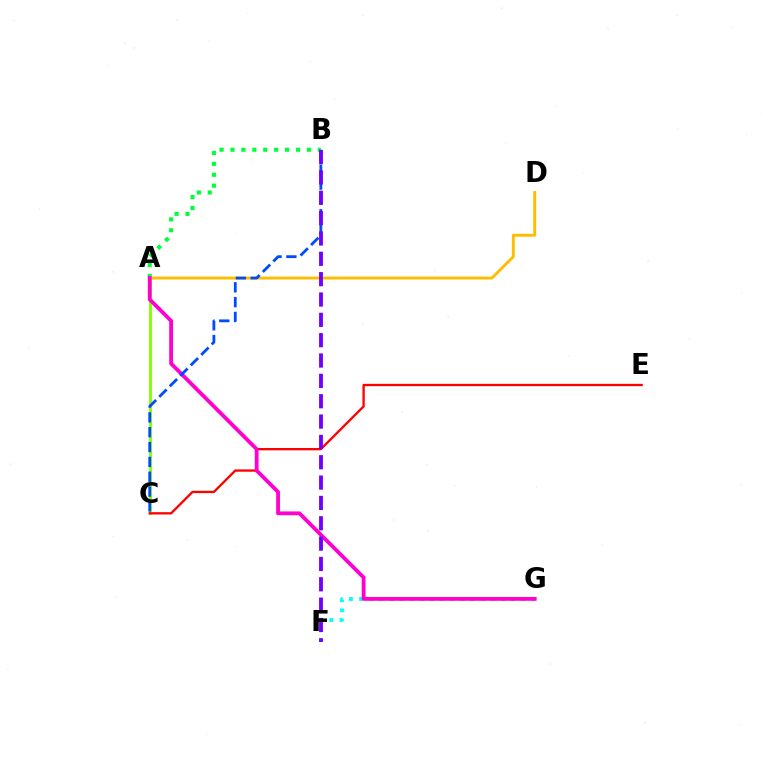{('A', 'B'): [{'color': '#00ff39', 'line_style': 'dotted', 'thickness': 2.97}], ('F', 'G'): [{'color': '#00fff6', 'line_style': 'dotted', 'thickness': 2.76}], ('A', 'C'): [{'color': '#84ff00', 'line_style': 'solid', 'thickness': 2.06}], ('C', 'E'): [{'color': '#ff0000', 'line_style': 'solid', 'thickness': 1.67}], ('A', 'D'): [{'color': '#ffbd00', 'line_style': 'solid', 'thickness': 2.09}], ('A', 'G'): [{'color': '#ff00cf', 'line_style': 'solid', 'thickness': 2.74}], ('B', 'C'): [{'color': '#004bff', 'line_style': 'dashed', 'thickness': 2.02}], ('B', 'F'): [{'color': '#7200ff', 'line_style': 'dashed', 'thickness': 2.76}]}